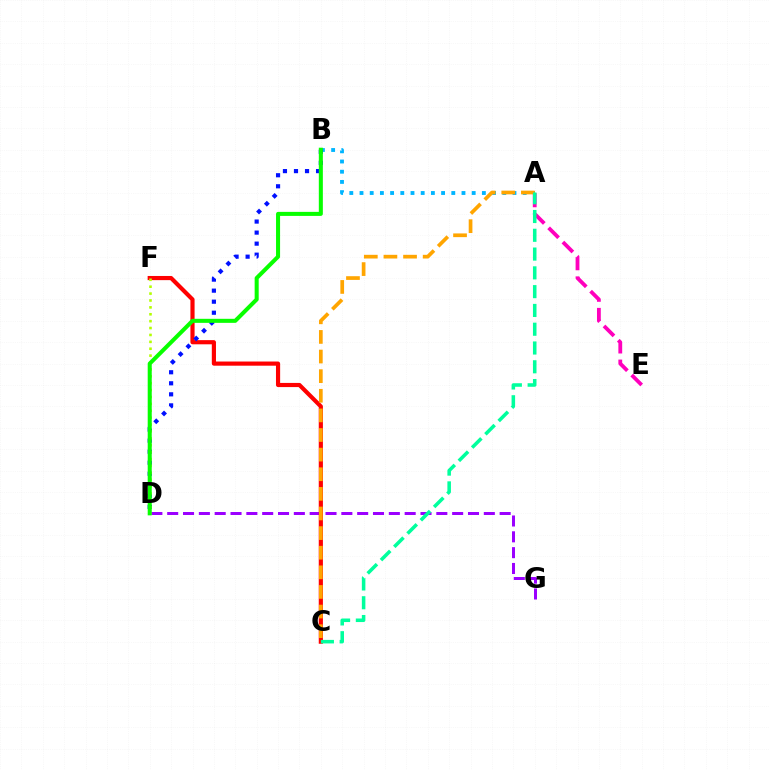{('D', 'G'): [{'color': '#9b00ff', 'line_style': 'dashed', 'thickness': 2.15}], ('C', 'F'): [{'color': '#ff0000', 'line_style': 'solid', 'thickness': 3.0}], ('A', 'B'): [{'color': '#00b5ff', 'line_style': 'dotted', 'thickness': 2.77}], ('A', 'E'): [{'color': '#ff00bd', 'line_style': 'dashed', 'thickness': 2.74}], ('B', 'D'): [{'color': '#0010ff', 'line_style': 'dotted', 'thickness': 3.0}, {'color': '#08ff00', 'line_style': 'solid', 'thickness': 2.91}], ('A', 'C'): [{'color': '#ffa500', 'line_style': 'dashed', 'thickness': 2.66}, {'color': '#00ff9d', 'line_style': 'dashed', 'thickness': 2.55}], ('D', 'F'): [{'color': '#b3ff00', 'line_style': 'dotted', 'thickness': 1.87}]}